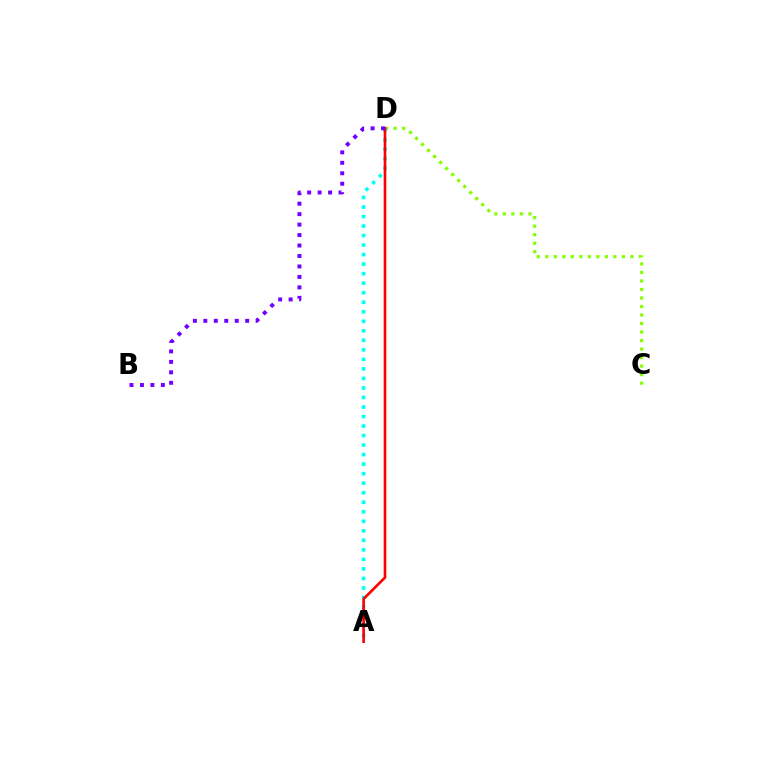{('C', 'D'): [{'color': '#84ff00', 'line_style': 'dotted', 'thickness': 2.31}], ('A', 'D'): [{'color': '#00fff6', 'line_style': 'dotted', 'thickness': 2.59}, {'color': '#ff0000', 'line_style': 'solid', 'thickness': 1.91}], ('B', 'D'): [{'color': '#7200ff', 'line_style': 'dotted', 'thickness': 2.84}]}